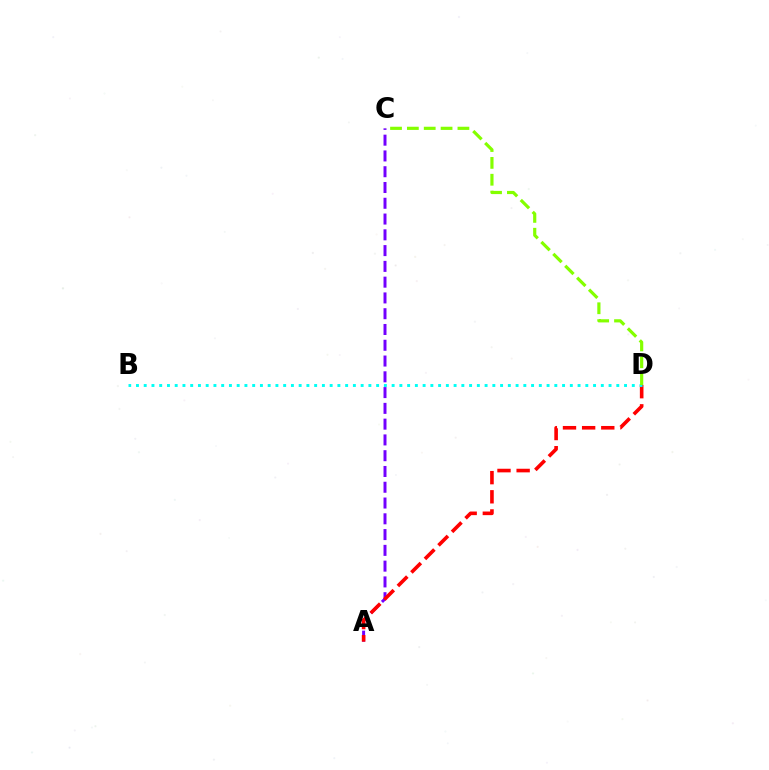{('A', 'C'): [{'color': '#7200ff', 'line_style': 'dashed', 'thickness': 2.14}], ('A', 'D'): [{'color': '#ff0000', 'line_style': 'dashed', 'thickness': 2.6}], ('B', 'D'): [{'color': '#00fff6', 'line_style': 'dotted', 'thickness': 2.1}], ('C', 'D'): [{'color': '#84ff00', 'line_style': 'dashed', 'thickness': 2.29}]}